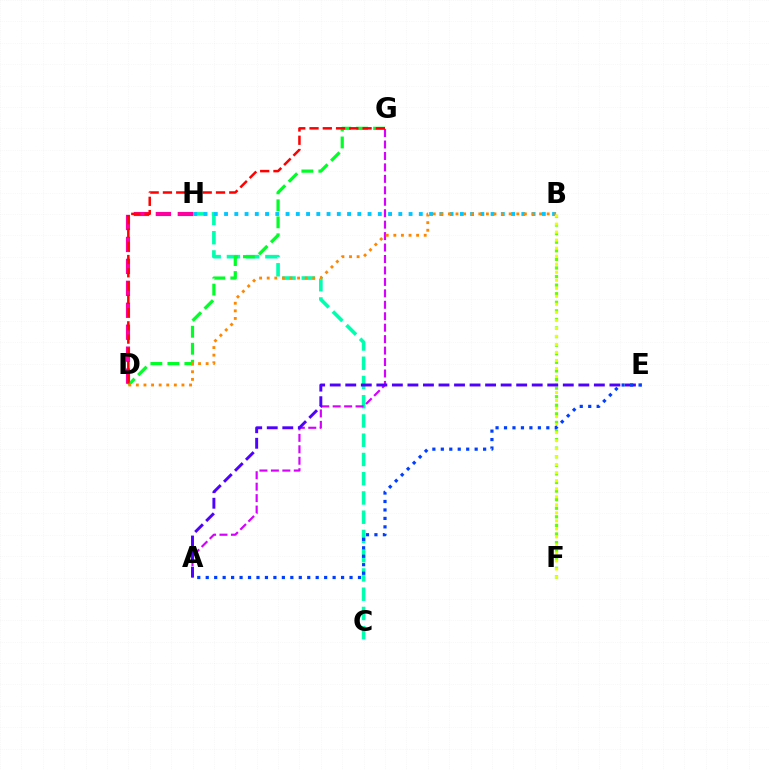{('C', 'H'): [{'color': '#00ffaf', 'line_style': 'dashed', 'thickness': 2.61}], ('D', 'H'): [{'color': '#ff00a0', 'line_style': 'dashed', 'thickness': 2.98}], ('B', 'H'): [{'color': '#00c7ff', 'line_style': 'dotted', 'thickness': 2.79}], ('D', 'G'): [{'color': '#00ff27', 'line_style': 'dashed', 'thickness': 2.31}, {'color': '#ff0000', 'line_style': 'dashed', 'thickness': 1.8}], ('B', 'F'): [{'color': '#66ff00', 'line_style': 'dotted', 'thickness': 2.33}, {'color': '#eeff00', 'line_style': 'dotted', 'thickness': 2.18}], ('A', 'G'): [{'color': '#d600ff', 'line_style': 'dashed', 'thickness': 1.56}], ('B', 'D'): [{'color': '#ff8800', 'line_style': 'dotted', 'thickness': 2.06}], ('A', 'E'): [{'color': '#4f00ff', 'line_style': 'dashed', 'thickness': 2.11}, {'color': '#003fff', 'line_style': 'dotted', 'thickness': 2.3}]}